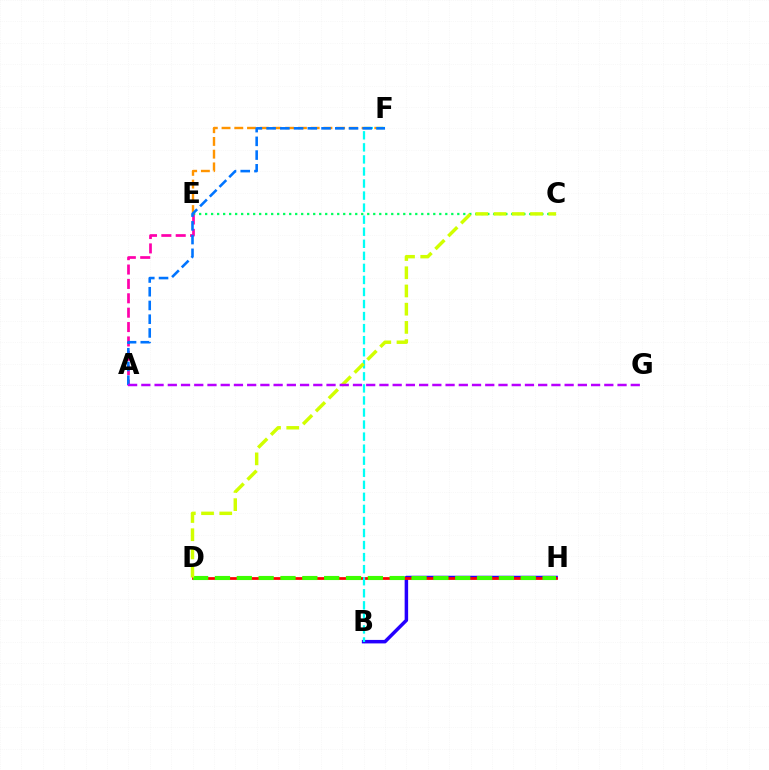{('C', 'E'): [{'color': '#00ff5c', 'line_style': 'dotted', 'thickness': 1.63}], ('B', 'H'): [{'color': '#2500ff', 'line_style': 'solid', 'thickness': 2.51}], ('E', 'F'): [{'color': '#ff9400', 'line_style': 'dashed', 'thickness': 1.73}], ('D', 'H'): [{'color': '#ff0000', 'line_style': 'solid', 'thickness': 1.96}, {'color': '#3dff00', 'line_style': 'dashed', 'thickness': 2.97}], ('B', 'F'): [{'color': '#00fff6', 'line_style': 'dashed', 'thickness': 1.64}], ('C', 'D'): [{'color': '#d1ff00', 'line_style': 'dashed', 'thickness': 2.47}], ('A', 'E'): [{'color': '#ff00ac', 'line_style': 'dashed', 'thickness': 1.95}], ('A', 'F'): [{'color': '#0074ff', 'line_style': 'dashed', 'thickness': 1.87}], ('A', 'G'): [{'color': '#b900ff', 'line_style': 'dashed', 'thickness': 1.8}]}